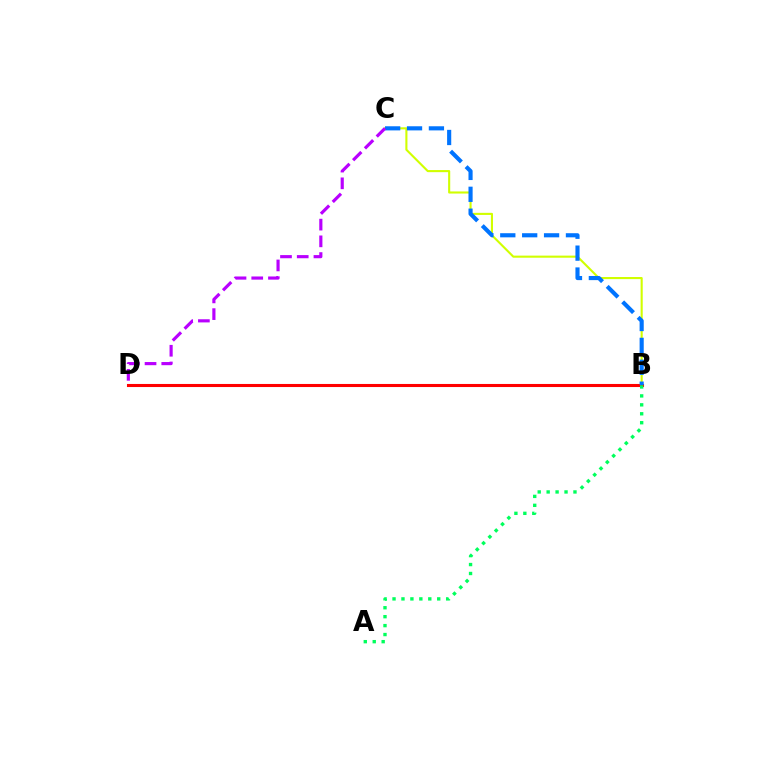{('B', 'C'): [{'color': '#d1ff00', 'line_style': 'solid', 'thickness': 1.52}, {'color': '#0074ff', 'line_style': 'dashed', 'thickness': 2.97}], ('B', 'D'): [{'color': '#ff0000', 'line_style': 'solid', 'thickness': 2.21}], ('C', 'D'): [{'color': '#b900ff', 'line_style': 'dashed', 'thickness': 2.27}], ('A', 'B'): [{'color': '#00ff5c', 'line_style': 'dotted', 'thickness': 2.43}]}